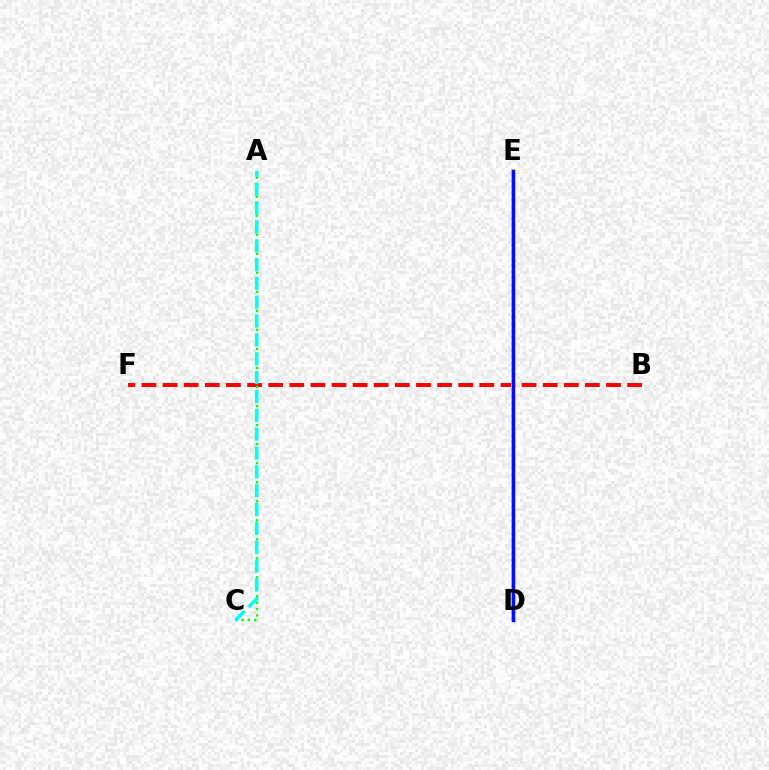{('B', 'F'): [{'color': '#ff0000', 'line_style': 'dashed', 'thickness': 2.87}], ('D', 'E'): [{'color': '#fcf500', 'line_style': 'solid', 'thickness': 2.82}, {'color': '#ee00ff', 'line_style': 'dotted', 'thickness': 1.78}, {'color': '#0010ff', 'line_style': 'solid', 'thickness': 2.51}], ('A', 'C'): [{'color': '#08ff00', 'line_style': 'dotted', 'thickness': 1.72}, {'color': '#00fff6', 'line_style': 'dashed', 'thickness': 2.56}]}